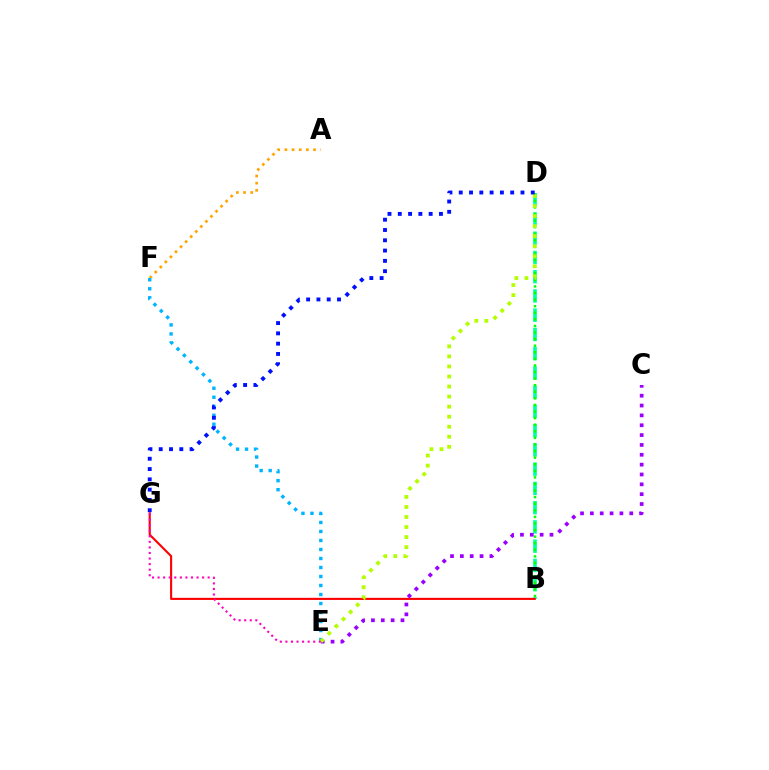{('B', 'D'): [{'color': '#00ff9d', 'line_style': 'dashed', 'thickness': 2.61}, {'color': '#08ff00', 'line_style': 'dotted', 'thickness': 1.79}], ('A', 'F'): [{'color': '#ffa500', 'line_style': 'dotted', 'thickness': 1.95}], ('B', 'G'): [{'color': '#ff0000', 'line_style': 'solid', 'thickness': 1.51}], ('C', 'E'): [{'color': '#9b00ff', 'line_style': 'dotted', 'thickness': 2.68}], ('E', 'F'): [{'color': '#00b5ff', 'line_style': 'dotted', 'thickness': 2.45}], ('D', 'E'): [{'color': '#b3ff00', 'line_style': 'dotted', 'thickness': 2.73}], ('E', 'G'): [{'color': '#ff00bd', 'line_style': 'dotted', 'thickness': 1.51}], ('D', 'G'): [{'color': '#0010ff', 'line_style': 'dotted', 'thickness': 2.8}]}